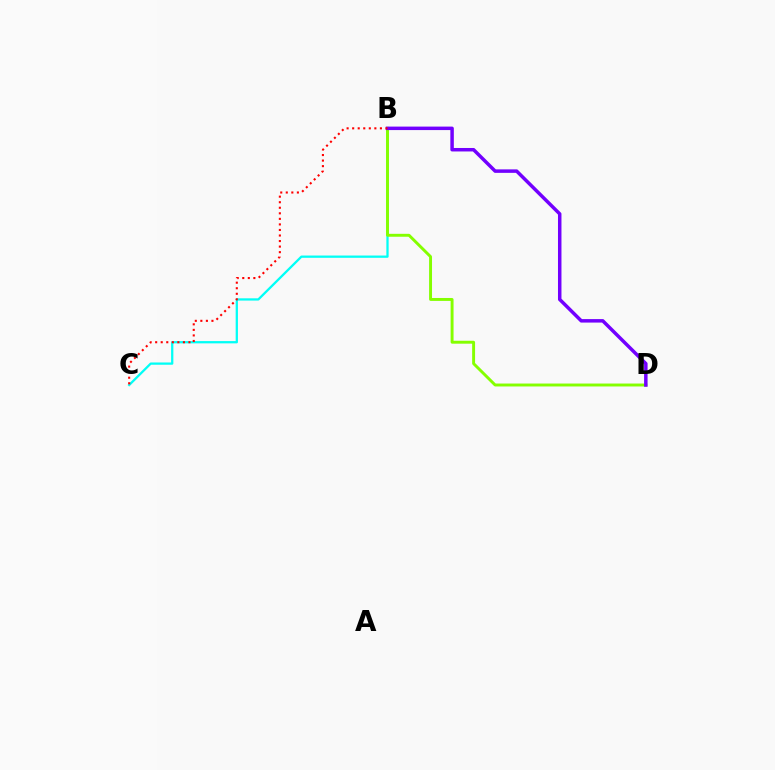{('B', 'C'): [{'color': '#00fff6', 'line_style': 'solid', 'thickness': 1.64}, {'color': '#ff0000', 'line_style': 'dotted', 'thickness': 1.51}], ('B', 'D'): [{'color': '#84ff00', 'line_style': 'solid', 'thickness': 2.11}, {'color': '#7200ff', 'line_style': 'solid', 'thickness': 2.51}]}